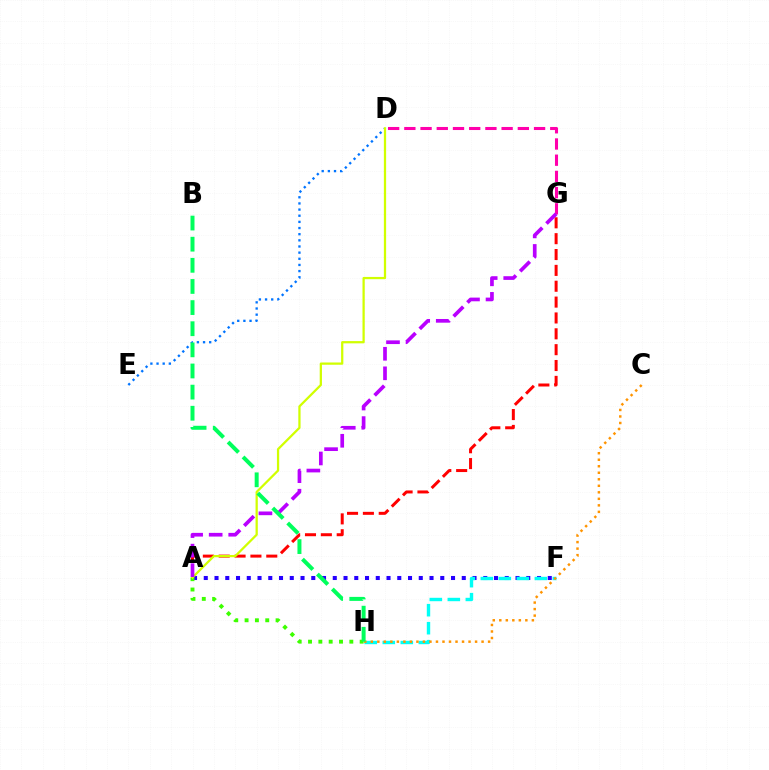{('D', 'G'): [{'color': '#ff00ac', 'line_style': 'dashed', 'thickness': 2.2}], ('A', 'F'): [{'color': '#2500ff', 'line_style': 'dotted', 'thickness': 2.92}], ('D', 'E'): [{'color': '#0074ff', 'line_style': 'dotted', 'thickness': 1.67}], ('A', 'G'): [{'color': '#ff0000', 'line_style': 'dashed', 'thickness': 2.15}, {'color': '#b900ff', 'line_style': 'dashed', 'thickness': 2.65}], ('F', 'H'): [{'color': '#00fff6', 'line_style': 'dashed', 'thickness': 2.45}], ('A', 'H'): [{'color': '#3dff00', 'line_style': 'dotted', 'thickness': 2.81}], ('C', 'H'): [{'color': '#ff9400', 'line_style': 'dotted', 'thickness': 1.77}], ('A', 'D'): [{'color': '#d1ff00', 'line_style': 'solid', 'thickness': 1.62}], ('B', 'H'): [{'color': '#00ff5c', 'line_style': 'dashed', 'thickness': 2.87}]}